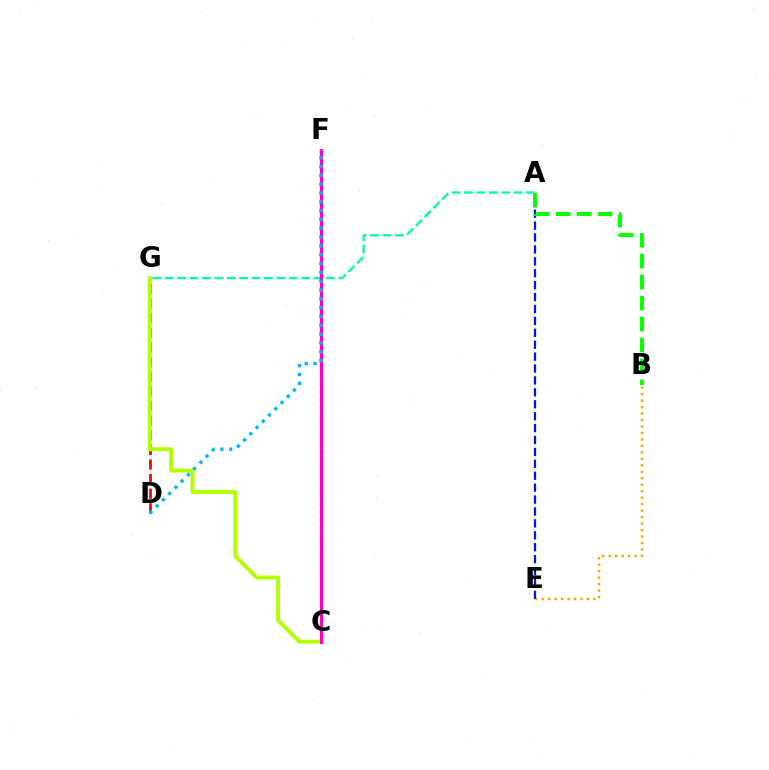{('D', 'G'): [{'color': '#ff0000', 'line_style': 'dashed', 'thickness': 1.99}], ('A', 'G'): [{'color': '#00ff9d', 'line_style': 'dashed', 'thickness': 1.68}], ('C', 'F'): [{'color': '#9b00ff', 'line_style': 'dotted', 'thickness': 2.33}, {'color': '#ff00bd', 'line_style': 'solid', 'thickness': 2.2}], ('B', 'E'): [{'color': '#ffa500', 'line_style': 'dotted', 'thickness': 1.76}], ('C', 'G'): [{'color': '#b3ff00', 'line_style': 'solid', 'thickness': 2.81}], ('D', 'F'): [{'color': '#00b5ff', 'line_style': 'dotted', 'thickness': 2.4}], ('A', 'E'): [{'color': '#0010ff', 'line_style': 'dashed', 'thickness': 1.62}], ('A', 'B'): [{'color': '#08ff00', 'line_style': 'dashed', 'thickness': 2.85}]}